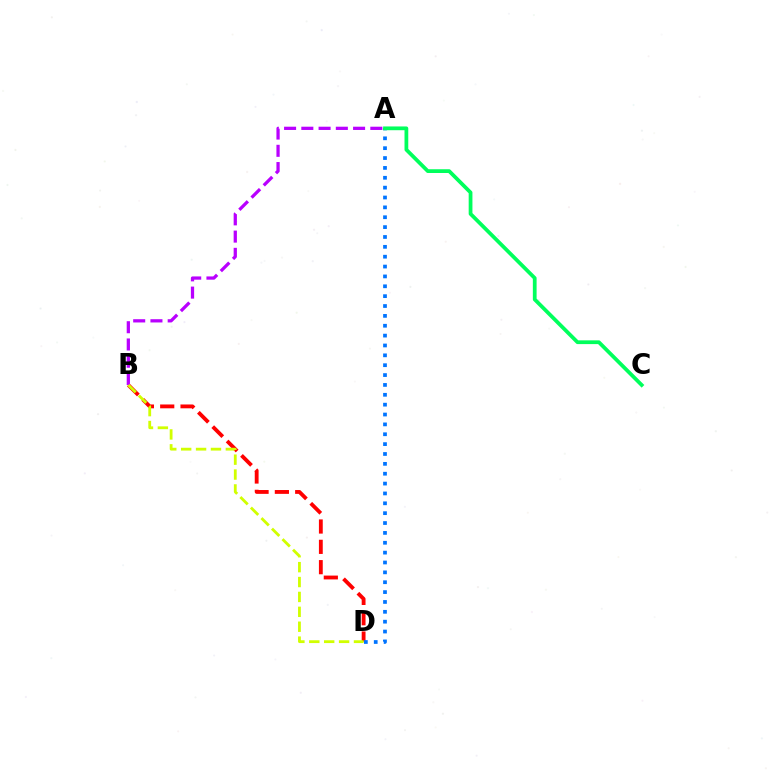{('B', 'D'): [{'color': '#ff0000', 'line_style': 'dashed', 'thickness': 2.76}, {'color': '#d1ff00', 'line_style': 'dashed', 'thickness': 2.02}], ('A', 'B'): [{'color': '#b900ff', 'line_style': 'dashed', 'thickness': 2.34}], ('A', 'D'): [{'color': '#0074ff', 'line_style': 'dotted', 'thickness': 2.68}], ('A', 'C'): [{'color': '#00ff5c', 'line_style': 'solid', 'thickness': 2.71}]}